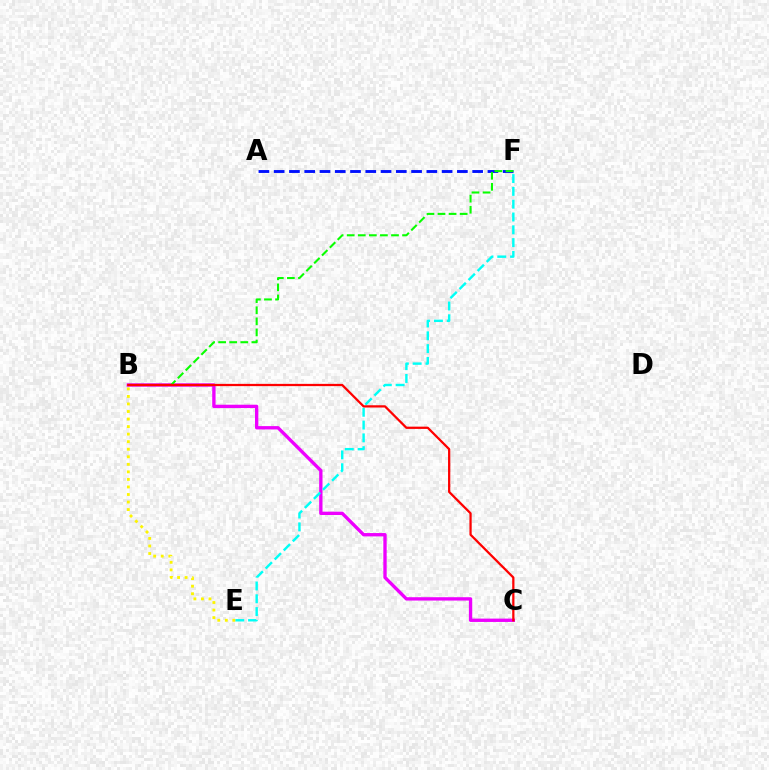{('B', 'C'): [{'color': '#ee00ff', 'line_style': 'solid', 'thickness': 2.41}, {'color': '#ff0000', 'line_style': 'solid', 'thickness': 1.63}], ('E', 'F'): [{'color': '#00fff6', 'line_style': 'dashed', 'thickness': 1.74}], ('B', 'E'): [{'color': '#fcf500', 'line_style': 'dotted', 'thickness': 2.05}], ('A', 'F'): [{'color': '#0010ff', 'line_style': 'dashed', 'thickness': 2.07}], ('B', 'F'): [{'color': '#08ff00', 'line_style': 'dashed', 'thickness': 1.5}]}